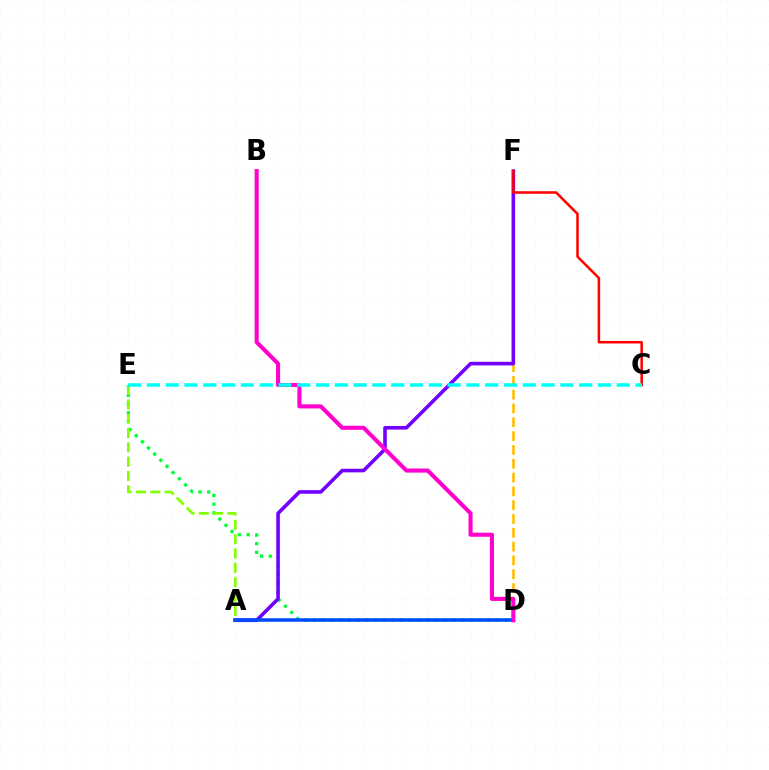{('D', 'F'): [{'color': '#ffbd00', 'line_style': 'dashed', 'thickness': 1.88}], ('D', 'E'): [{'color': '#00ff39', 'line_style': 'dotted', 'thickness': 2.37}], ('A', 'F'): [{'color': '#7200ff', 'line_style': 'solid', 'thickness': 2.6}], ('A', 'D'): [{'color': '#004bff', 'line_style': 'solid', 'thickness': 2.55}], ('B', 'D'): [{'color': '#ff00cf', 'line_style': 'solid', 'thickness': 2.94}], ('A', 'E'): [{'color': '#84ff00', 'line_style': 'dashed', 'thickness': 1.95}], ('C', 'F'): [{'color': '#ff0000', 'line_style': 'solid', 'thickness': 1.82}], ('C', 'E'): [{'color': '#00fff6', 'line_style': 'dashed', 'thickness': 2.55}]}